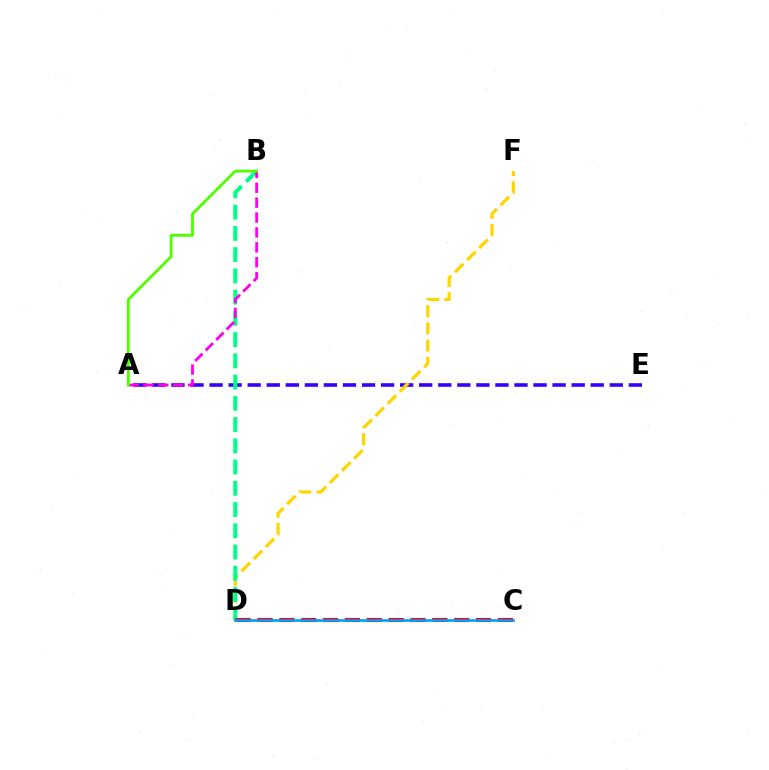{('A', 'E'): [{'color': '#3700ff', 'line_style': 'dashed', 'thickness': 2.59}], ('D', 'F'): [{'color': '#ffd500', 'line_style': 'dashed', 'thickness': 2.34}], ('B', 'D'): [{'color': '#00ff86', 'line_style': 'dashed', 'thickness': 2.89}], ('A', 'B'): [{'color': '#ff00ed', 'line_style': 'dashed', 'thickness': 2.02}, {'color': '#4fff00', 'line_style': 'solid', 'thickness': 2.03}], ('C', 'D'): [{'color': '#ff0000', 'line_style': 'dashed', 'thickness': 2.97}, {'color': '#009eff', 'line_style': 'solid', 'thickness': 1.92}]}